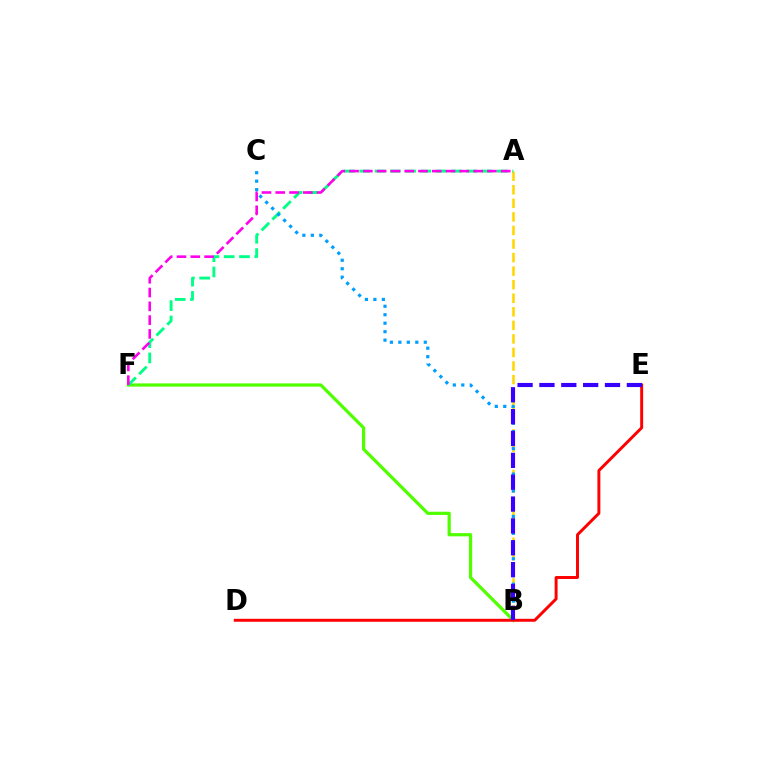{('B', 'F'): [{'color': '#4fff00', 'line_style': 'solid', 'thickness': 2.31}], ('A', 'B'): [{'color': '#ffd500', 'line_style': 'dashed', 'thickness': 1.84}], ('A', 'F'): [{'color': '#00ff86', 'line_style': 'dashed', 'thickness': 2.08}, {'color': '#ff00ed', 'line_style': 'dashed', 'thickness': 1.87}], ('B', 'C'): [{'color': '#009eff', 'line_style': 'dotted', 'thickness': 2.3}], ('D', 'E'): [{'color': '#ff0000', 'line_style': 'solid', 'thickness': 2.12}], ('B', 'E'): [{'color': '#3700ff', 'line_style': 'dashed', 'thickness': 2.97}]}